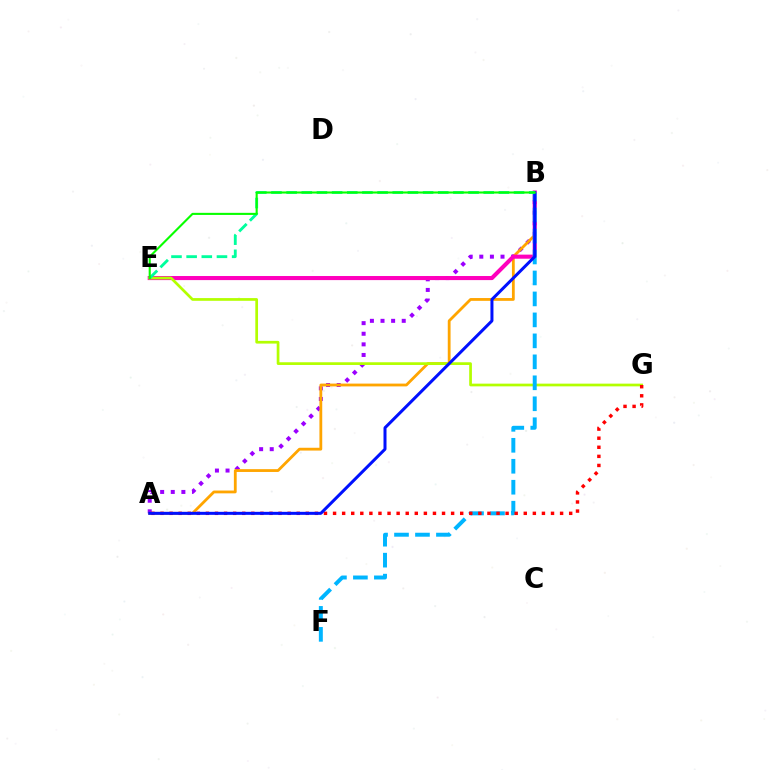{('A', 'B'): [{'color': '#9b00ff', 'line_style': 'dotted', 'thickness': 2.88}, {'color': '#ffa500', 'line_style': 'solid', 'thickness': 2.02}, {'color': '#0010ff', 'line_style': 'solid', 'thickness': 2.17}], ('B', 'E'): [{'color': '#ff00bd', 'line_style': 'solid', 'thickness': 2.94}, {'color': '#00ff9d', 'line_style': 'dashed', 'thickness': 2.06}, {'color': '#08ff00', 'line_style': 'solid', 'thickness': 1.51}], ('E', 'G'): [{'color': '#b3ff00', 'line_style': 'solid', 'thickness': 1.95}], ('B', 'F'): [{'color': '#00b5ff', 'line_style': 'dashed', 'thickness': 2.85}], ('A', 'G'): [{'color': '#ff0000', 'line_style': 'dotted', 'thickness': 2.47}]}